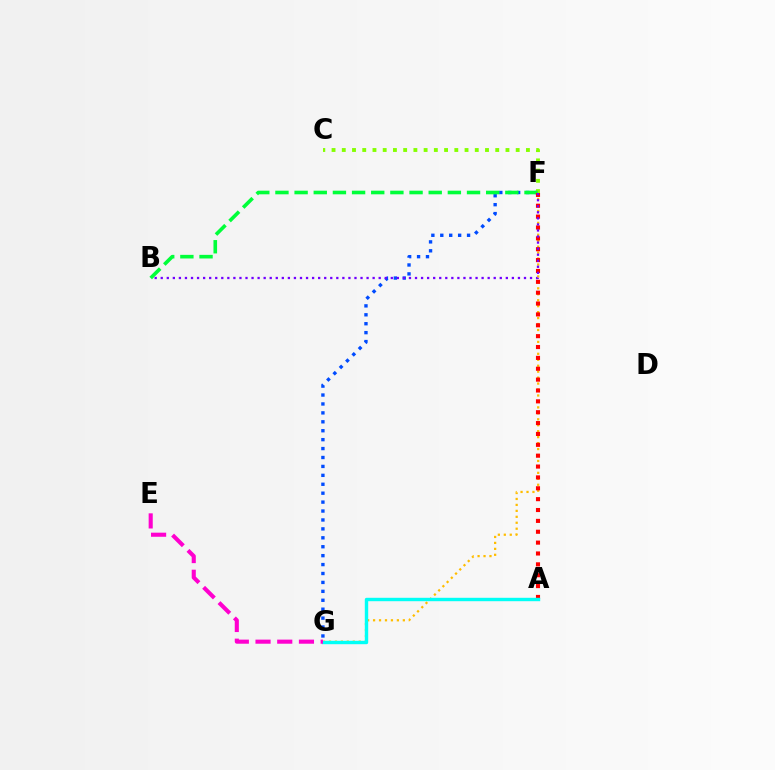{('F', 'G'): [{'color': '#004bff', 'line_style': 'dotted', 'thickness': 2.42}, {'color': '#ffbd00', 'line_style': 'dotted', 'thickness': 1.62}], ('C', 'F'): [{'color': '#84ff00', 'line_style': 'dotted', 'thickness': 2.78}], ('B', 'F'): [{'color': '#00ff39', 'line_style': 'dashed', 'thickness': 2.6}, {'color': '#7200ff', 'line_style': 'dotted', 'thickness': 1.64}], ('A', 'F'): [{'color': '#ff0000', 'line_style': 'dotted', 'thickness': 2.95}], ('A', 'G'): [{'color': '#00fff6', 'line_style': 'solid', 'thickness': 2.45}], ('E', 'G'): [{'color': '#ff00cf', 'line_style': 'dashed', 'thickness': 2.95}]}